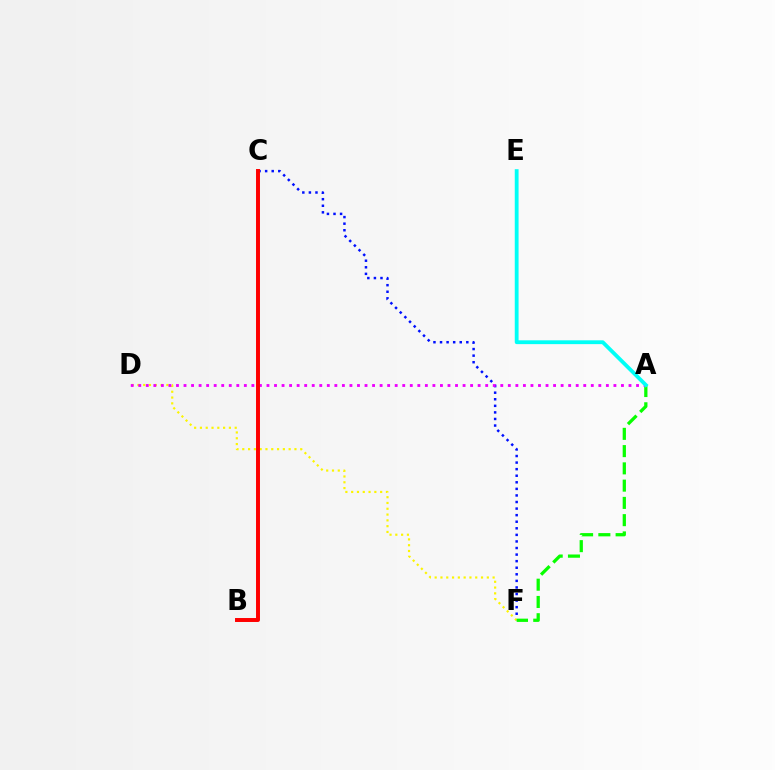{('C', 'F'): [{'color': '#0010ff', 'line_style': 'dotted', 'thickness': 1.79}], ('D', 'F'): [{'color': '#fcf500', 'line_style': 'dotted', 'thickness': 1.57}], ('A', 'F'): [{'color': '#08ff00', 'line_style': 'dashed', 'thickness': 2.34}], ('A', 'D'): [{'color': '#ee00ff', 'line_style': 'dotted', 'thickness': 2.05}], ('A', 'E'): [{'color': '#00fff6', 'line_style': 'solid', 'thickness': 2.74}], ('B', 'C'): [{'color': '#ff0000', 'line_style': 'solid', 'thickness': 2.84}]}